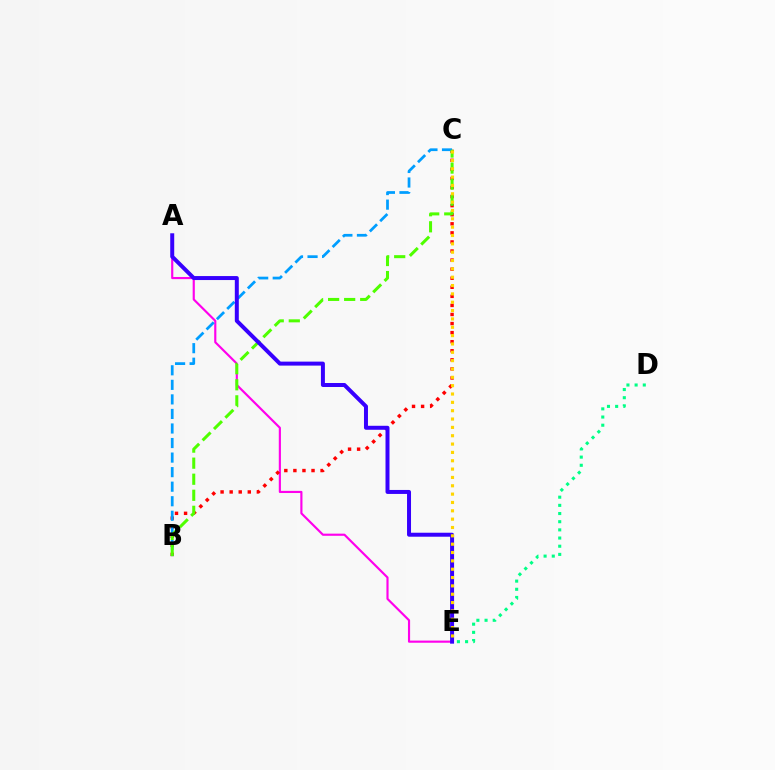{('A', 'E'): [{'color': '#ff00ed', 'line_style': 'solid', 'thickness': 1.55}, {'color': '#3700ff', 'line_style': 'solid', 'thickness': 2.87}], ('B', 'C'): [{'color': '#ff0000', 'line_style': 'dotted', 'thickness': 2.46}, {'color': '#009eff', 'line_style': 'dashed', 'thickness': 1.98}, {'color': '#4fff00', 'line_style': 'dashed', 'thickness': 2.18}], ('D', 'E'): [{'color': '#00ff86', 'line_style': 'dotted', 'thickness': 2.22}], ('C', 'E'): [{'color': '#ffd500', 'line_style': 'dotted', 'thickness': 2.27}]}